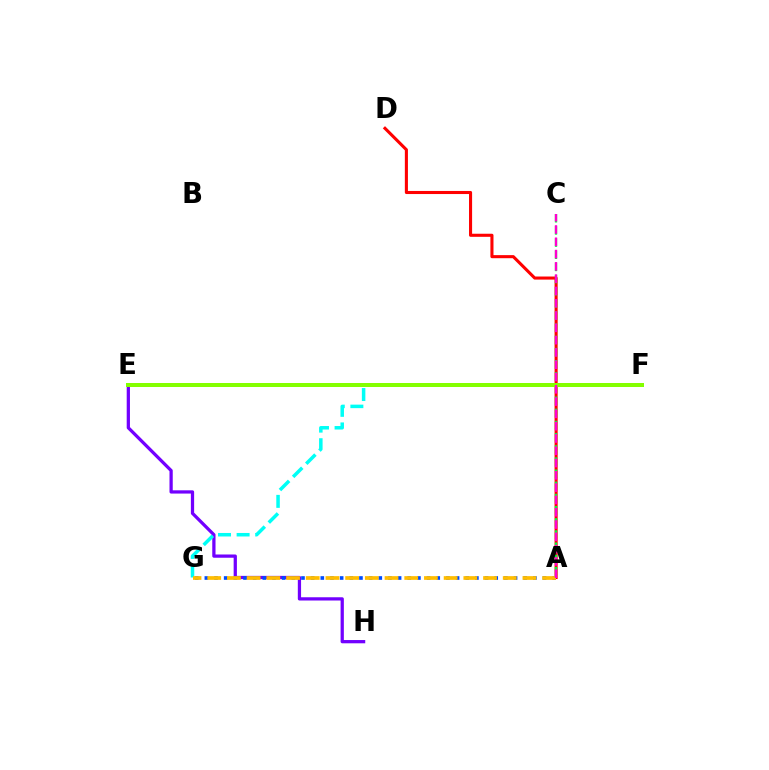{('E', 'H'): [{'color': '#7200ff', 'line_style': 'solid', 'thickness': 2.34}], ('A', 'D'): [{'color': '#ff0000', 'line_style': 'solid', 'thickness': 2.22}], ('A', 'G'): [{'color': '#004bff', 'line_style': 'dotted', 'thickness': 2.63}, {'color': '#ffbd00', 'line_style': 'dashed', 'thickness': 2.68}], ('A', 'C'): [{'color': '#00ff39', 'line_style': 'dashed', 'thickness': 1.65}, {'color': '#ff00cf', 'line_style': 'dashed', 'thickness': 1.67}], ('F', 'G'): [{'color': '#00fff6', 'line_style': 'dashed', 'thickness': 2.53}], ('E', 'F'): [{'color': '#84ff00', 'line_style': 'solid', 'thickness': 2.88}]}